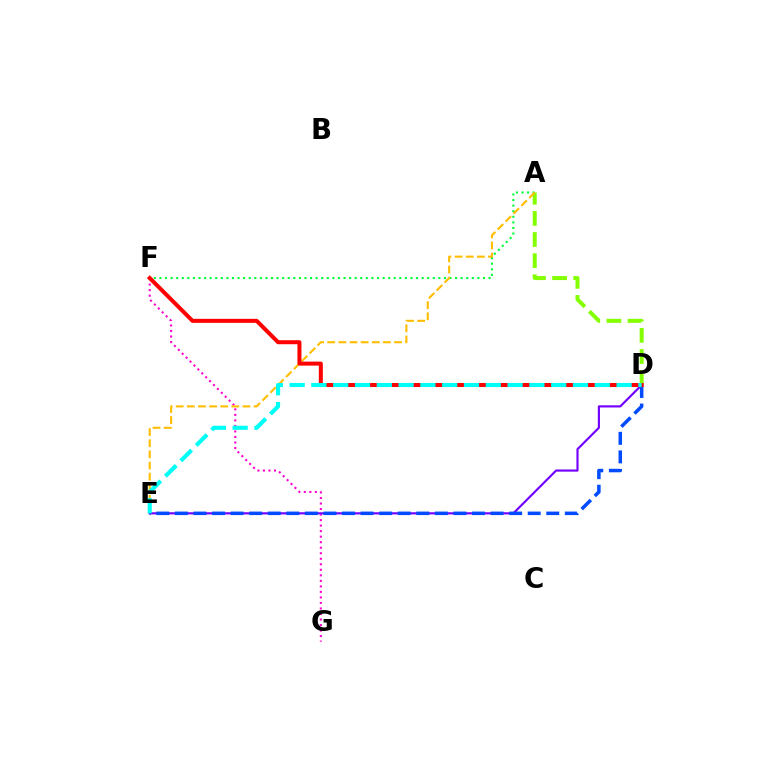{('F', 'G'): [{'color': '#ff00cf', 'line_style': 'dotted', 'thickness': 1.5}], ('A', 'D'): [{'color': '#84ff00', 'line_style': 'dashed', 'thickness': 2.87}], ('A', 'F'): [{'color': '#00ff39', 'line_style': 'dotted', 'thickness': 1.52}], ('A', 'E'): [{'color': '#ffbd00', 'line_style': 'dashed', 'thickness': 1.51}], ('D', 'E'): [{'color': '#7200ff', 'line_style': 'solid', 'thickness': 1.55}, {'color': '#004bff', 'line_style': 'dashed', 'thickness': 2.52}, {'color': '#00fff6', 'line_style': 'dashed', 'thickness': 2.96}], ('D', 'F'): [{'color': '#ff0000', 'line_style': 'solid', 'thickness': 2.89}]}